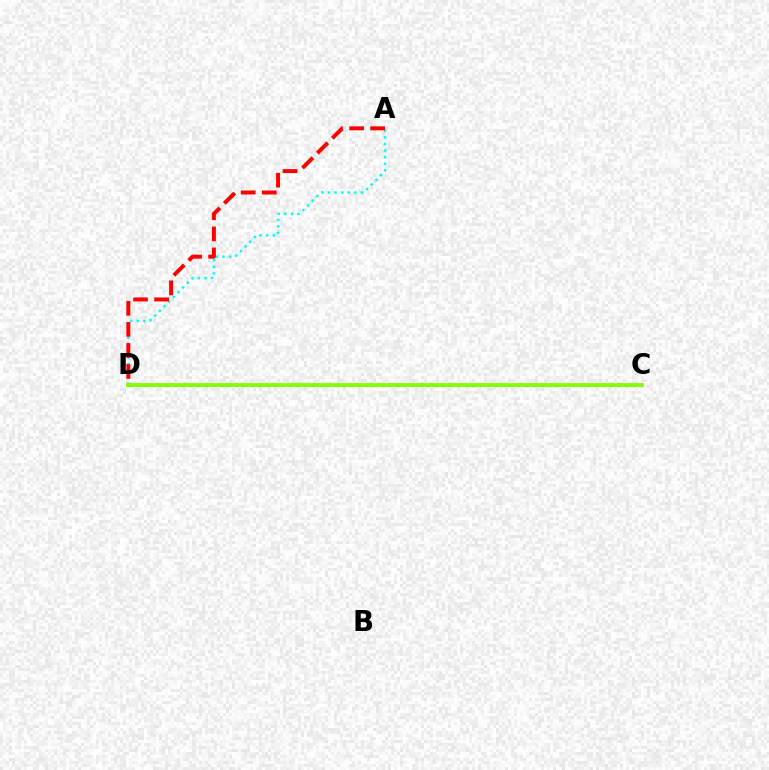{('A', 'D'): [{'color': '#00fff6', 'line_style': 'dotted', 'thickness': 1.79}, {'color': '#ff0000', 'line_style': 'dashed', 'thickness': 2.86}], ('C', 'D'): [{'color': '#7200ff', 'line_style': 'dotted', 'thickness': 2.08}, {'color': '#84ff00', 'line_style': 'solid', 'thickness': 2.75}]}